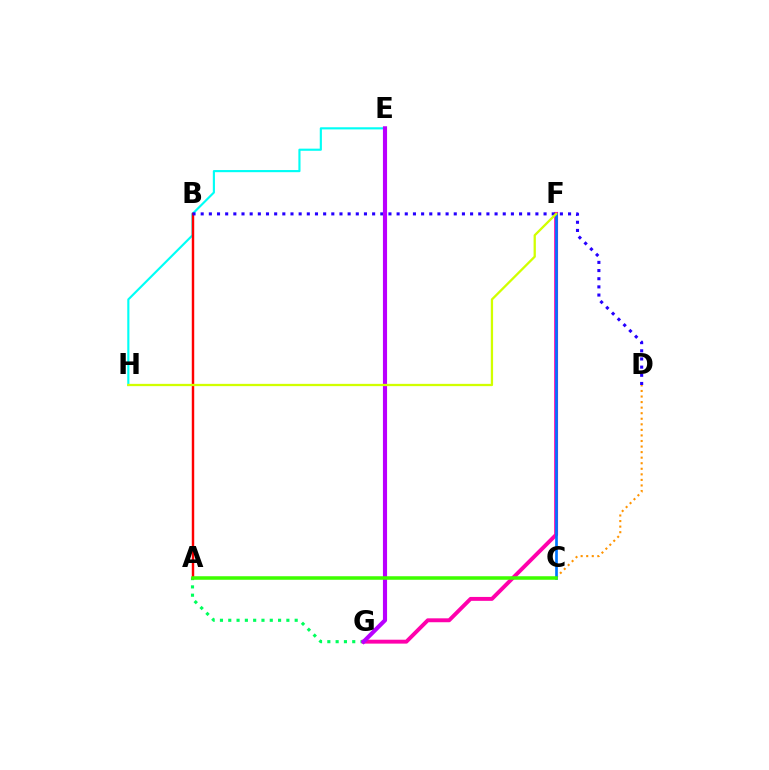{('A', 'G'): [{'color': '#00ff5c', 'line_style': 'dotted', 'thickness': 2.26}], ('E', 'H'): [{'color': '#00fff6', 'line_style': 'solid', 'thickness': 1.54}], ('F', 'G'): [{'color': '#ff00ac', 'line_style': 'solid', 'thickness': 2.82}], ('A', 'B'): [{'color': '#ff0000', 'line_style': 'solid', 'thickness': 1.76}], ('C', 'D'): [{'color': '#ff9400', 'line_style': 'dotted', 'thickness': 1.51}], ('B', 'D'): [{'color': '#2500ff', 'line_style': 'dotted', 'thickness': 2.22}], ('C', 'F'): [{'color': '#0074ff', 'line_style': 'solid', 'thickness': 1.93}], ('E', 'G'): [{'color': '#b900ff', 'line_style': 'solid', 'thickness': 2.98}], ('F', 'H'): [{'color': '#d1ff00', 'line_style': 'solid', 'thickness': 1.65}], ('A', 'C'): [{'color': '#3dff00', 'line_style': 'solid', 'thickness': 2.54}]}